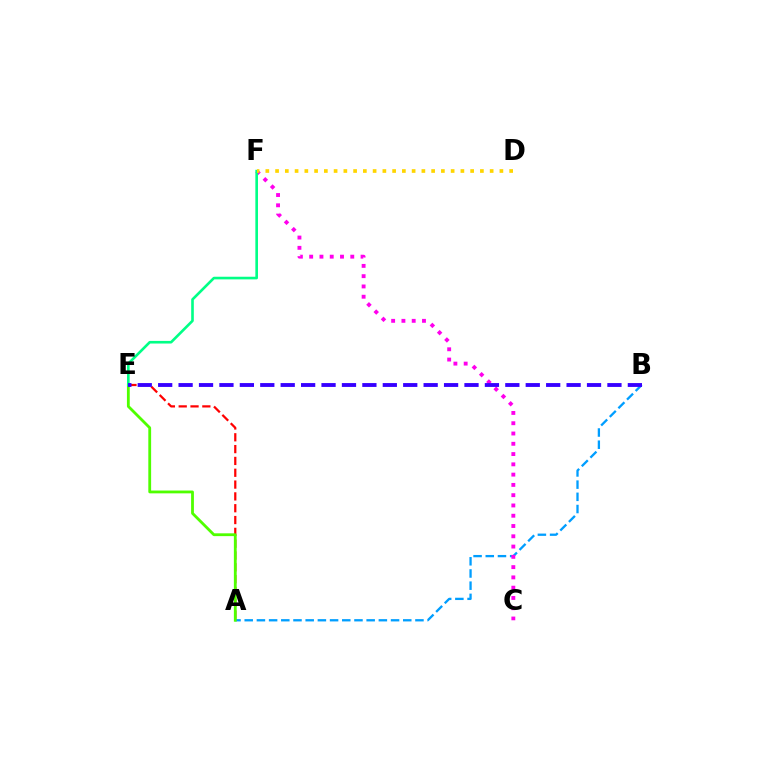{('A', 'E'): [{'color': '#ff0000', 'line_style': 'dashed', 'thickness': 1.61}, {'color': '#4fff00', 'line_style': 'solid', 'thickness': 2.02}], ('A', 'B'): [{'color': '#009eff', 'line_style': 'dashed', 'thickness': 1.66}], ('C', 'F'): [{'color': '#ff00ed', 'line_style': 'dotted', 'thickness': 2.79}], ('E', 'F'): [{'color': '#00ff86', 'line_style': 'solid', 'thickness': 1.89}], ('B', 'E'): [{'color': '#3700ff', 'line_style': 'dashed', 'thickness': 2.77}], ('D', 'F'): [{'color': '#ffd500', 'line_style': 'dotted', 'thickness': 2.65}]}